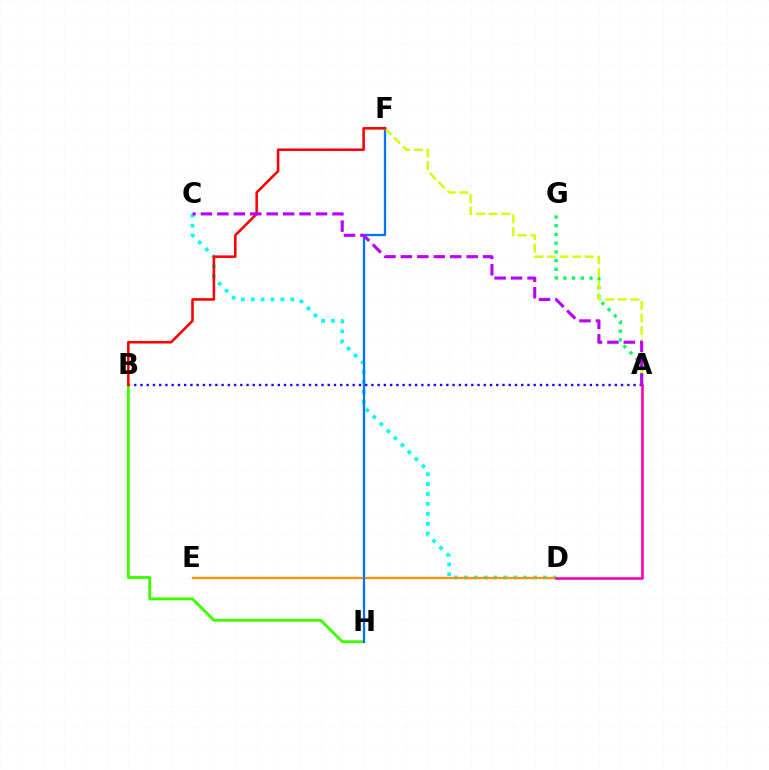{('A', 'G'): [{'color': '#00ff5c', 'line_style': 'dotted', 'thickness': 2.37}], ('A', 'B'): [{'color': '#2500ff', 'line_style': 'dotted', 'thickness': 1.7}], ('C', 'D'): [{'color': '#00fff6', 'line_style': 'dotted', 'thickness': 2.69}], ('D', 'E'): [{'color': '#ff9400', 'line_style': 'solid', 'thickness': 1.66}], ('B', 'H'): [{'color': '#3dff00', 'line_style': 'solid', 'thickness': 2.05}], ('A', 'D'): [{'color': '#ff00ac', 'line_style': 'solid', 'thickness': 1.88}], ('F', 'H'): [{'color': '#0074ff', 'line_style': 'solid', 'thickness': 1.66}], ('A', 'F'): [{'color': '#d1ff00', 'line_style': 'dashed', 'thickness': 1.72}], ('B', 'F'): [{'color': '#ff0000', 'line_style': 'solid', 'thickness': 1.85}], ('A', 'C'): [{'color': '#b900ff', 'line_style': 'dashed', 'thickness': 2.23}]}